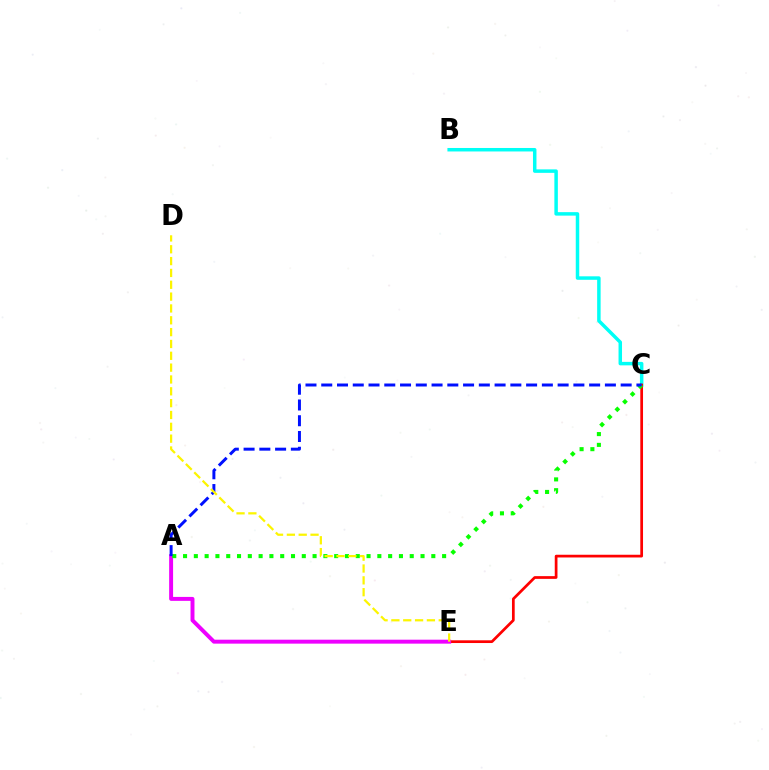{('B', 'C'): [{'color': '#00fff6', 'line_style': 'solid', 'thickness': 2.51}], ('C', 'E'): [{'color': '#ff0000', 'line_style': 'solid', 'thickness': 1.96}], ('A', 'E'): [{'color': '#ee00ff', 'line_style': 'solid', 'thickness': 2.84}], ('A', 'C'): [{'color': '#08ff00', 'line_style': 'dotted', 'thickness': 2.93}, {'color': '#0010ff', 'line_style': 'dashed', 'thickness': 2.14}], ('D', 'E'): [{'color': '#fcf500', 'line_style': 'dashed', 'thickness': 1.61}]}